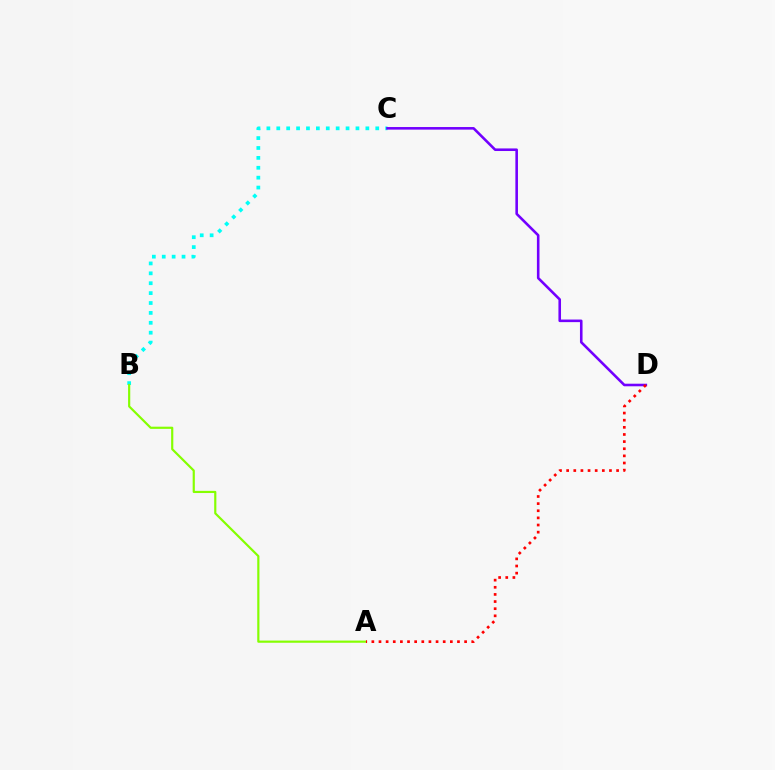{('B', 'C'): [{'color': '#00fff6', 'line_style': 'dotted', 'thickness': 2.69}], ('A', 'B'): [{'color': '#84ff00', 'line_style': 'solid', 'thickness': 1.57}], ('C', 'D'): [{'color': '#7200ff', 'line_style': 'solid', 'thickness': 1.86}], ('A', 'D'): [{'color': '#ff0000', 'line_style': 'dotted', 'thickness': 1.94}]}